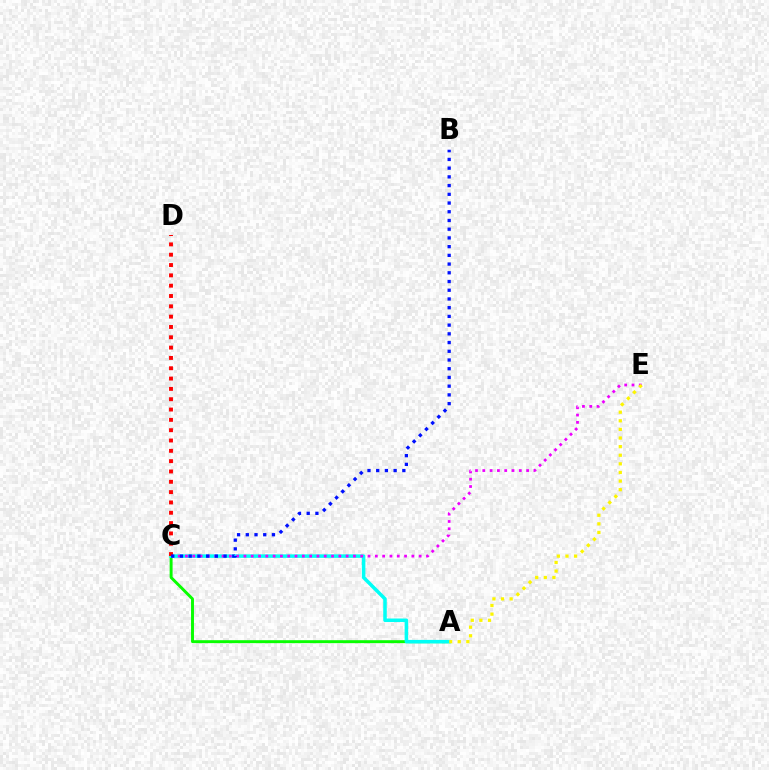{('A', 'C'): [{'color': '#08ff00', 'line_style': 'solid', 'thickness': 2.12}, {'color': '#00fff6', 'line_style': 'solid', 'thickness': 2.53}], ('C', 'E'): [{'color': '#ee00ff', 'line_style': 'dotted', 'thickness': 1.98}], ('C', 'D'): [{'color': '#ff0000', 'line_style': 'dotted', 'thickness': 2.8}], ('A', 'E'): [{'color': '#fcf500', 'line_style': 'dotted', 'thickness': 2.34}], ('B', 'C'): [{'color': '#0010ff', 'line_style': 'dotted', 'thickness': 2.37}]}